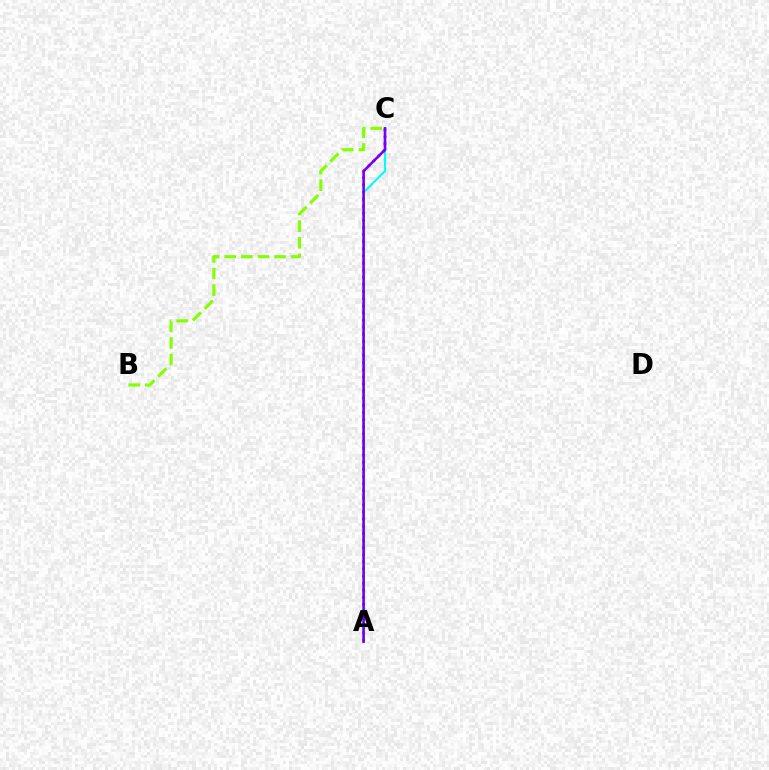{('A', 'C'): [{'color': '#00fff6', 'line_style': 'solid', 'thickness': 1.55}, {'color': '#ff0000', 'line_style': 'dotted', 'thickness': 1.93}, {'color': '#7200ff', 'line_style': 'solid', 'thickness': 1.85}], ('B', 'C'): [{'color': '#84ff00', 'line_style': 'dashed', 'thickness': 2.26}]}